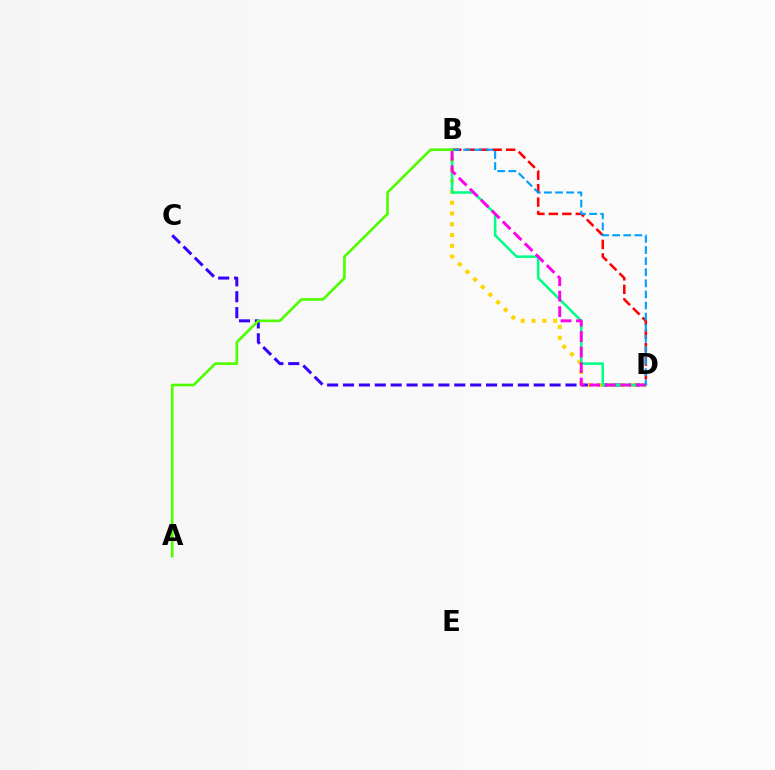{('C', 'D'): [{'color': '#3700ff', 'line_style': 'dashed', 'thickness': 2.16}], ('B', 'D'): [{'color': '#ffd500', 'line_style': 'dotted', 'thickness': 2.93}, {'color': '#00ff86', 'line_style': 'solid', 'thickness': 1.84}, {'color': '#ff00ed', 'line_style': 'dashed', 'thickness': 2.1}, {'color': '#ff0000', 'line_style': 'dashed', 'thickness': 1.83}, {'color': '#009eff', 'line_style': 'dashed', 'thickness': 1.51}], ('A', 'B'): [{'color': '#4fff00', 'line_style': 'solid', 'thickness': 1.91}]}